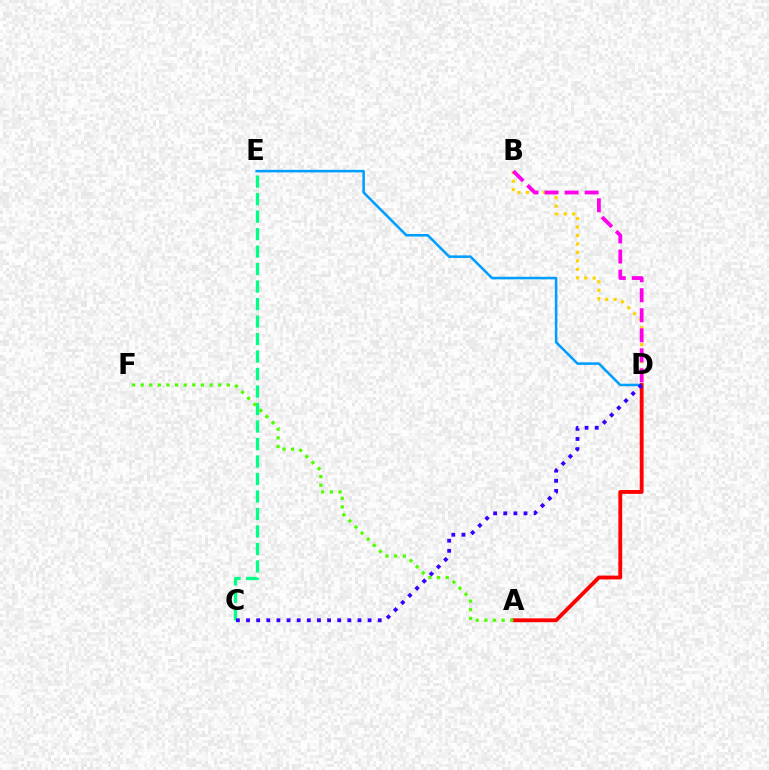{('D', 'E'): [{'color': '#009eff', 'line_style': 'solid', 'thickness': 1.83}], ('C', 'E'): [{'color': '#00ff86', 'line_style': 'dashed', 'thickness': 2.38}], ('A', 'D'): [{'color': '#ff0000', 'line_style': 'solid', 'thickness': 2.76}], ('C', 'D'): [{'color': '#3700ff', 'line_style': 'dotted', 'thickness': 2.75}], ('B', 'D'): [{'color': '#ffd500', 'line_style': 'dotted', 'thickness': 2.3}, {'color': '#ff00ed', 'line_style': 'dashed', 'thickness': 2.72}], ('A', 'F'): [{'color': '#4fff00', 'line_style': 'dotted', 'thickness': 2.34}]}